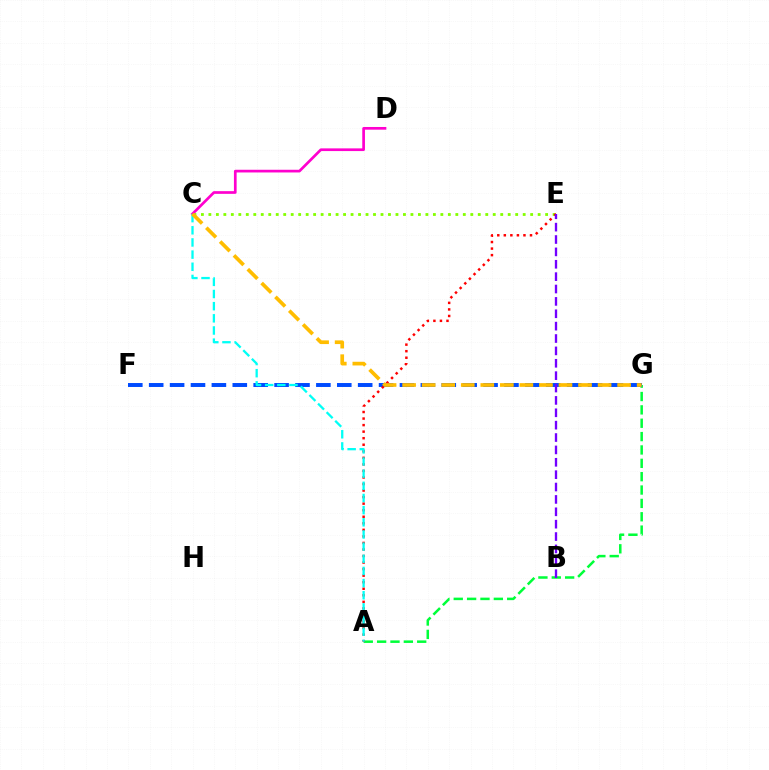{('C', 'E'): [{'color': '#84ff00', 'line_style': 'dotted', 'thickness': 2.03}], ('A', 'G'): [{'color': '#00ff39', 'line_style': 'dashed', 'thickness': 1.81}], ('F', 'G'): [{'color': '#004bff', 'line_style': 'dashed', 'thickness': 2.84}], ('C', 'D'): [{'color': '#ff00cf', 'line_style': 'solid', 'thickness': 1.94}], ('A', 'E'): [{'color': '#ff0000', 'line_style': 'dotted', 'thickness': 1.78}], ('B', 'E'): [{'color': '#7200ff', 'line_style': 'dashed', 'thickness': 1.68}], ('A', 'C'): [{'color': '#00fff6', 'line_style': 'dashed', 'thickness': 1.65}], ('C', 'G'): [{'color': '#ffbd00', 'line_style': 'dashed', 'thickness': 2.66}]}